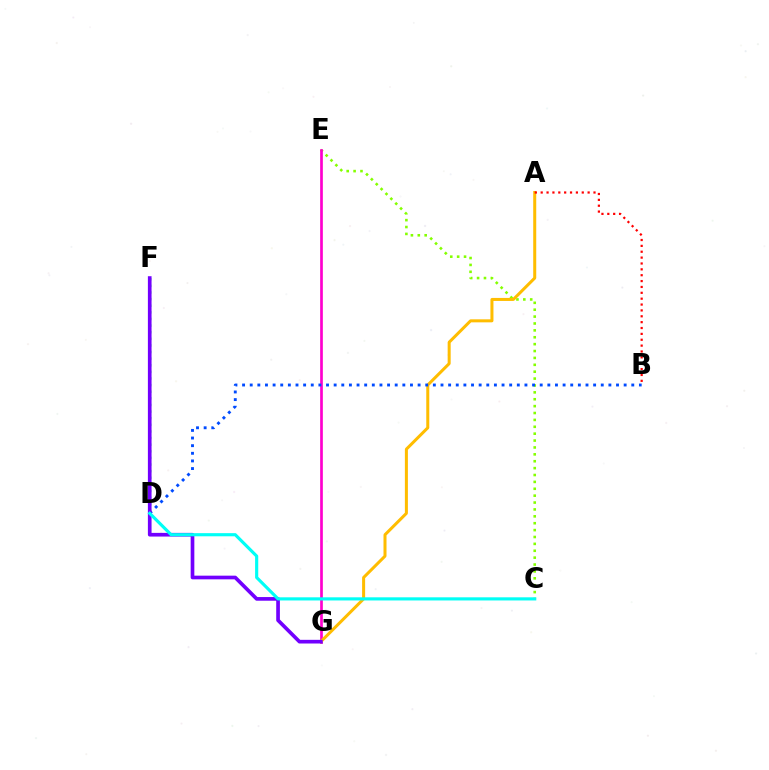{('D', 'F'): [{'color': '#00ff39', 'line_style': 'dotted', 'thickness': 1.8}], ('C', 'E'): [{'color': '#84ff00', 'line_style': 'dotted', 'thickness': 1.87}], ('E', 'G'): [{'color': '#ff00cf', 'line_style': 'solid', 'thickness': 1.94}], ('A', 'G'): [{'color': '#ffbd00', 'line_style': 'solid', 'thickness': 2.17}], ('B', 'D'): [{'color': '#004bff', 'line_style': 'dotted', 'thickness': 2.07}], ('A', 'B'): [{'color': '#ff0000', 'line_style': 'dotted', 'thickness': 1.59}], ('F', 'G'): [{'color': '#7200ff', 'line_style': 'solid', 'thickness': 2.64}], ('C', 'D'): [{'color': '#00fff6', 'line_style': 'solid', 'thickness': 2.27}]}